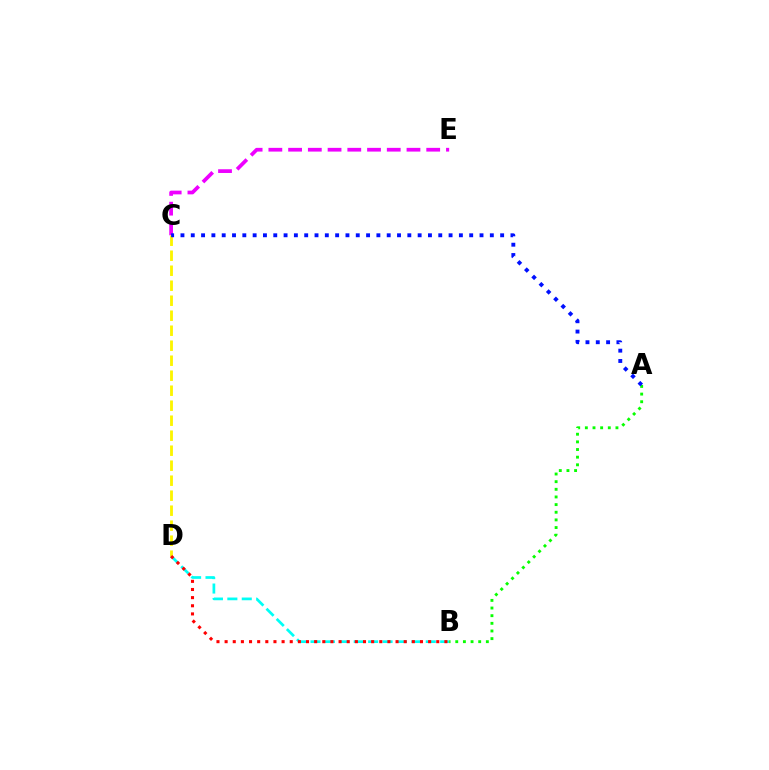{('C', 'E'): [{'color': '#ee00ff', 'line_style': 'dashed', 'thickness': 2.68}], ('B', 'D'): [{'color': '#00fff6', 'line_style': 'dashed', 'thickness': 1.96}, {'color': '#ff0000', 'line_style': 'dotted', 'thickness': 2.21}], ('A', 'B'): [{'color': '#08ff00', 'line_style': 'dotted', 'thickness': 2.08}], ('C', 'D'): [{'color': '#fcf500', 'line_style': 'dashed', 'thickness': 2.04}], ('A', 'C'): [{'color': '#0010ff', 'line_style': 'dotted', 'thickness': 2.8}]}